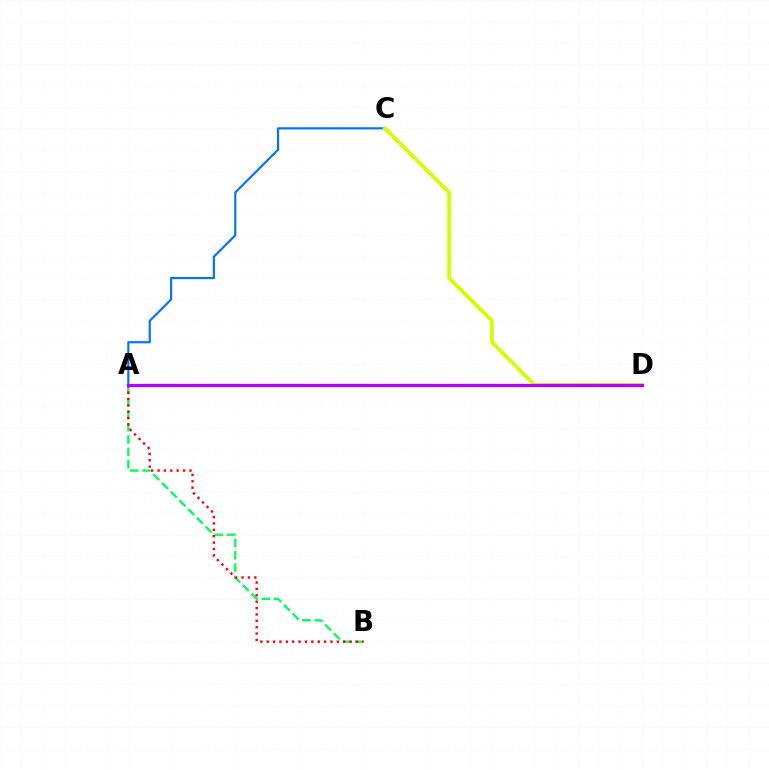{('A', 'B'): [{'color': '#00ff5c', 'line_style': 'dashed', 'thickness': 1.68}, {'color': '#ff0000', 'line_style': 'dotted', 'thickness': 1.73}], ('A', 'C'): [{'color': '#0074ff', 'line_style': 'solid', 'thickness': 1.57}], ('C', 'D'): [{'color': '#d1ff00', 'line_style': 'solid', 'thickness': 2.72}], ('A', 'D'): [{'color': '#b900ff', 'line_style': 'solid', 'thickness': 2.34}]}